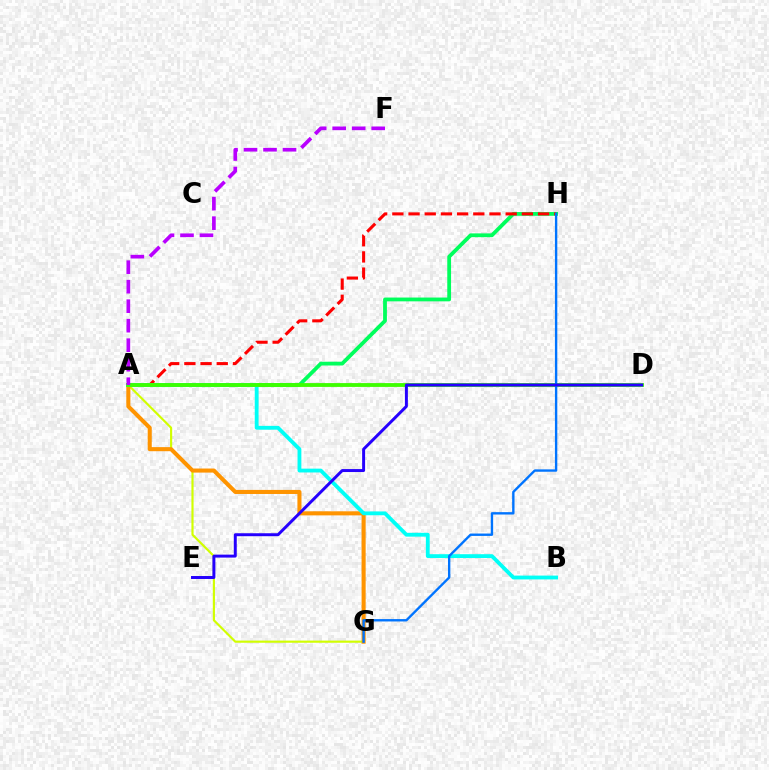{('A', 'D'): [{'color': '#ff00ac', 'line_style': 'solid', 'thickness': 1.59}, {'color': '#3dff00', 'line_style': 'solid', 'thickness': 2.74}], ('A', 'H'): [{'color': '#00ff5c', 'line_style': 'solid', 'thickness': 2.73}, {'color': '#ff0000', 'line_style': 'dashed', 'thickness': 2.2}], ('A', 'G'): [{'color': '#d1ff00', 'line_style': 'solid', 'thickness': 1.55}, {'color': '#ff9400', 'line_style': 'solid', 'thickness': 2.93}], ('A', 'B'): [{'color': '#00fff6', 'line_style': 'solid', 'thickness': 2.75}], ('G', 'H'): [{'color': '#0074ff', 'line_style': 'solid', 'thickness': 1.71}], ('D', 'E'): [{'color': '#2500ff', 'line_style': 'solid', 'thickness': 2.13}], ('A', 'F'): [{'color': '#b900ff', 'line_style': 'dashed', 'thickness': 2.65}]}